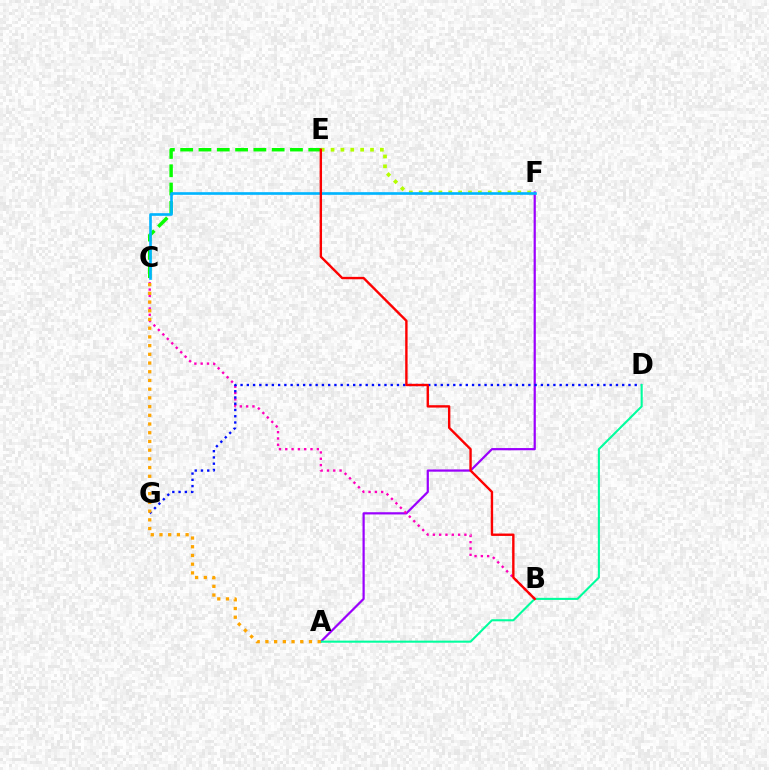{('E', 'F'): [{'color': '#b3ff00', 'line_style': 'dotted', 'thickness': 2.68}], ('A', 'F'): [{'color': '#9b00ff', 'line_style': 'solid', 'thickness': 1.6}], ('C', 'E'): [{'color': '#08ff00', 'line_style': 'dashed', 'thickness': 2.49}], ('B', 'C'): [{'color': '#ff00bd', 'line_style': 'dotted', 'thickness': 1.71}], ('D', 'G'): [{'color': '#0010ff', 'line_style': 'dotted', 'thickness': 1.7}], ('A', 'D'): [{'color': '#00ff9d', 'line_style': 'solid', 'thickness': 1.5}], ('C', 'F'): [{'color': '#00b5ff', 'line_style': 'solid', 'thickness': 1.91}], ('A', 'C'): [{'color': '#ffa500', 'line_style': 'dotted', 'thickness': 2.37}], ('B', 'E'): [{'color': '#ff0000', 'line_style': 'solid', 'thickness': 1.72}]}